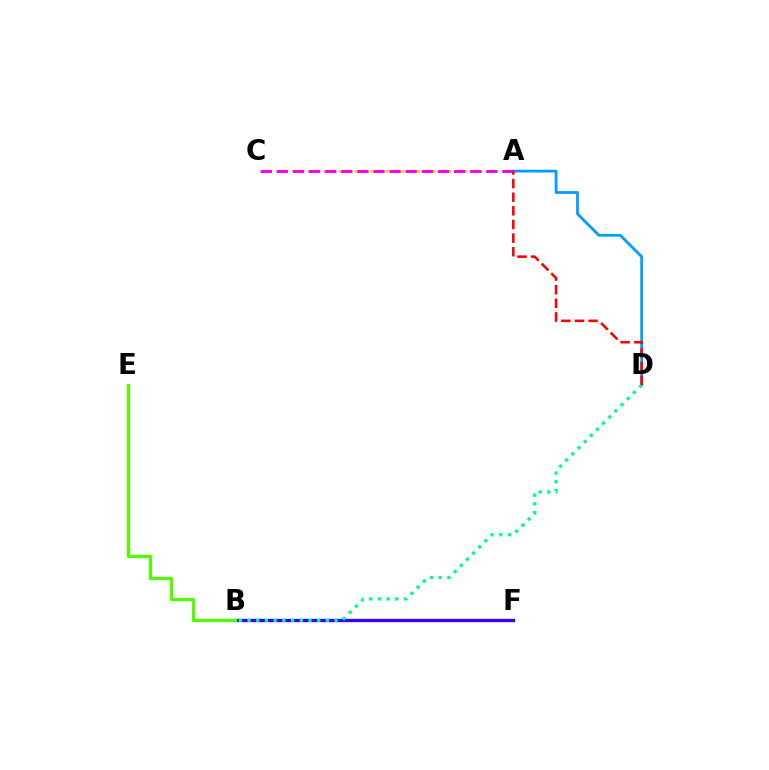{('A', 'C'): [{'color': '#ffd500', 'line_style': 'dotted', 'thickness': 2.12}, {'color': '#ff00ed', 'line_style': 'dashed', 'thickness': 2.19}], ('B', 'F'): [{'color': '#3700ff', 'line_style': 'solid', 'thickness': 2.4}], ('A', 'D'): [{'color': '#009eff', 'line_style': 'solid', 'thickness': 2.01}, {'color': '#ff0000', 'line_style': 'dashed', 'thickness': 1.85}], ('B', 'E'): [{'color': '#4fff00', 'line_style': 'solid', 'thickness': 2.34}], ('B', 'D'): [{'color': '#00ff86', 'line_style': 'dotted', 'thickness': 2.36}]}